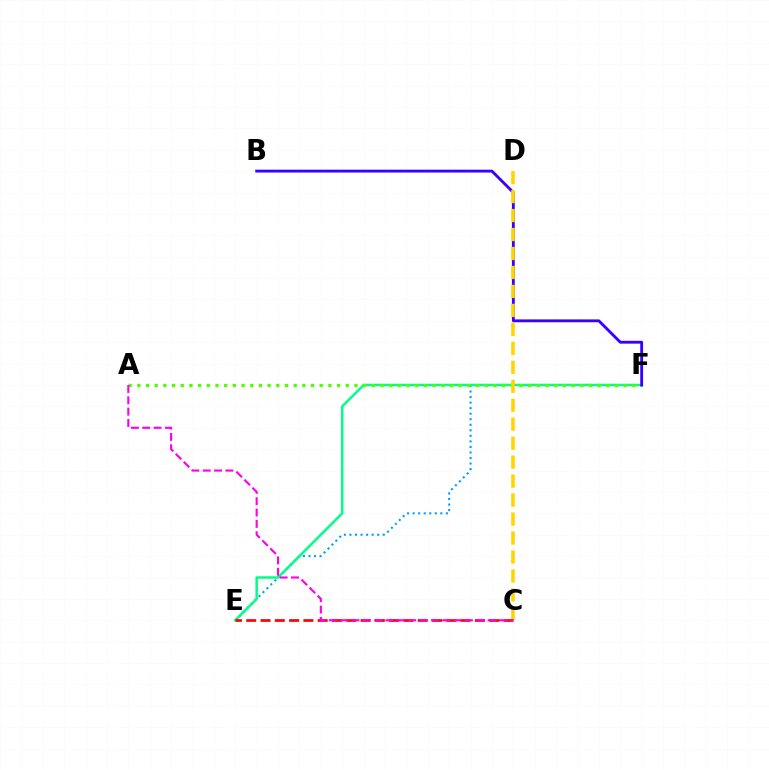{('E', 'F'): [{'color': '#009eff', 'line_style': 'dotted', 'thickness': 1.51}, {'color': '#00ff86', 'line_style': 'solid', 'thickness': 1.79}], ('A', 'F'): [{'color': '#4fff00', 'line_style': 'dotted', 'thickness': 2.36}], ('B', 'F'): [{'color': '#3700ff', 'line_style': 'solid', 'thickness': 2.05}], ('C', 'D'): [{'color': '#ffd500', 'line_style': 'dashed', 'thickness': 2.58}], ('C', 'E'): [{'color': '#ff0000', 'line_style': 'dashed', 'thickness': 1.94}], ('A', 'C'): [{'color': '#ff00ed', 'line_style': 'dashed', 'thickness': 1.54}]}